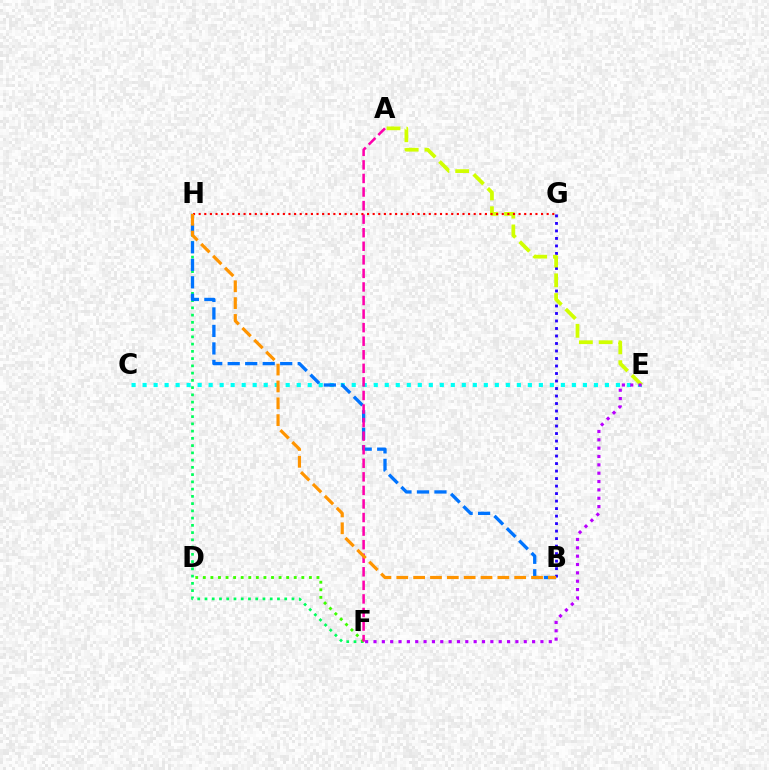{('F', 'H'): [{'color': '#00ff5c', 'line_style': 'dotted', 'thickness': 1.97}], ('C', 'E'): [{'color': '#00fff6', 'line_style': 'dotted', 'thickness': 2.99}], ('B', 'H'): [{'color': '#0074ff', 'line_style': 'dashed', 'thickness': 2.38}, {'color': '#ff9400', 'line_style': 'dashed', 'thickness': 2.29}], ('B', 'G'): [{'color': '#2500ff', 'line_style': 'dotted', 'thickness': 2.04}], ('A', 'E'): [{'color': '#d1ff00', 'line_style': 'dashed', 'thickness': 2.69}], ('D', 'F'): [{'color': '#3dff00', 'line_style': 'dotted', 'thickness': 2.06}], ('E', 'F'): [{'color': '#b900ff', 'line_style': 'dotted', 'thickness': 2.27}], ('A', 'F'): [{'color': '#ff00ac', 'line_style': 'dashed', 'thickness': 1.84}], ('G', 'H'): [{'color': '#ff0000', 'line_style': 'dotted', 'thickness': 1.52}]}